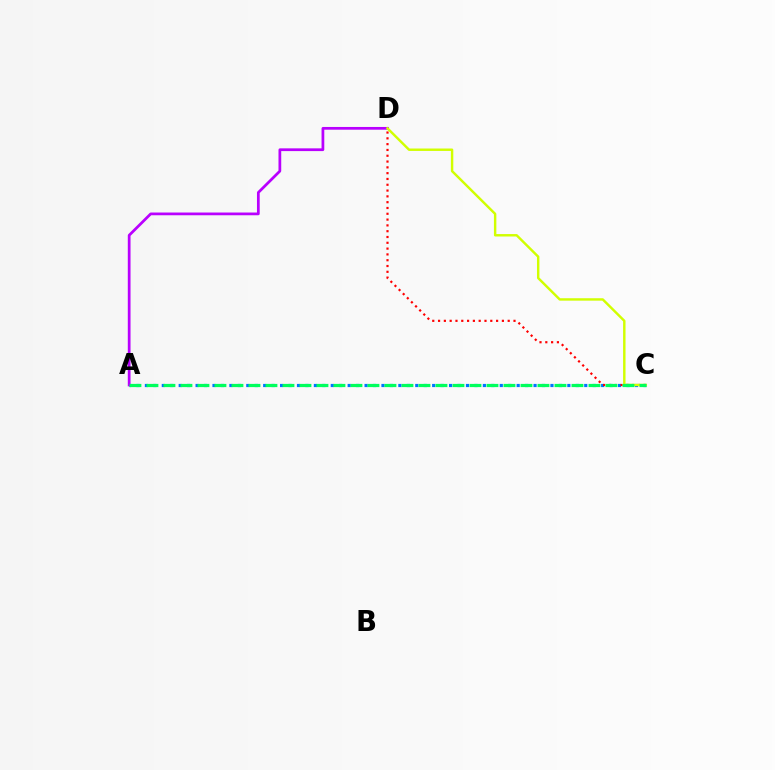{('A', 'C'): [{'color': '#0074ff', 'line_style': 'dotted', 'thickness': 2.3}, {'color': '#00ff5c', 'line_style': 'dashed', 'thickness': 2.31}], ('A', 'D'): [{'color': '#b900ff', 'line_style': 'solid', 'thickness': 1.97}], ('C', 'D'): [{'color': '#ff0000', 'line_style': 'dotted', 'thickness': 1.58}, {'color': '#d1ff00', 'line_style': 'solid', 'thickness': 1.75}]}